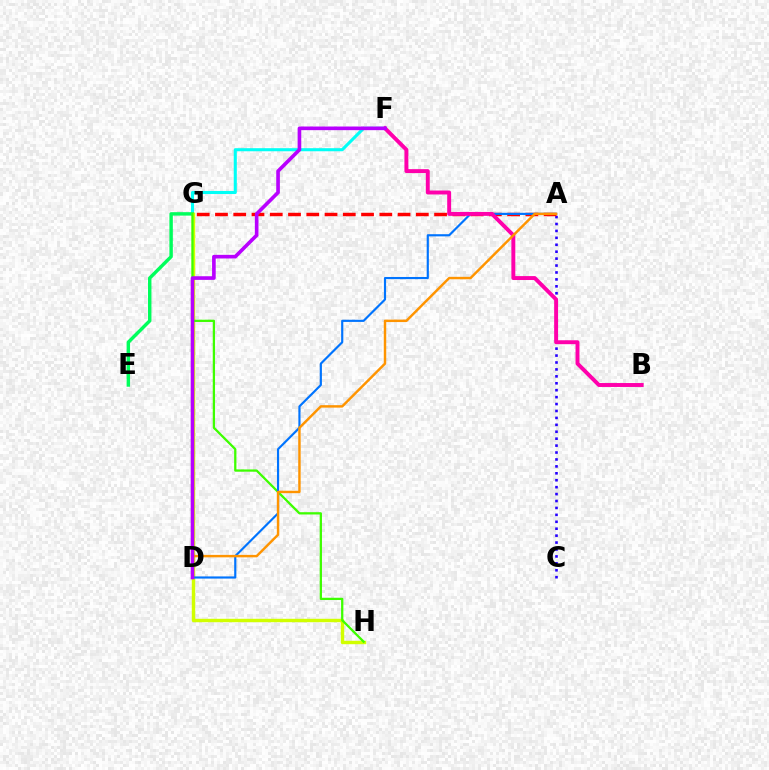{('F', 'G'): [{'color': '#00fff6', 'line_style': 'solid', 'thickness': 2.21}], ('E', 'G'): [{'color': '#00ff5c', 'line_style': 'solid', 'thickness': 2.47}], ('G', 'H'): [{'color': '#d1ff00', 'line_style': 'solid', 'thickness': 2.47}, {'color': '#3dff00', 'line_style': 'solid', 'thickness': 1.64}], ('A', 'C'): [{'color': '#2500ff', 'line_style': 'dotted', 'thickness': 1.88}], ('A', 'G'): [{'color': '#ff0000', 'line_style': 'dashed', 'thickness': 2.48}], ('A', 'D'): [{'color': '#0074ff', 'line_style': 'solid', 'thickness': 1.56}, {'color': '#ff9400', 'line_style': 'solid', 'thickness': 1.76}], ('B', 'F'): [{'color': '#ff00ac', 'line_style': 'solid', 'thickness': 2.83}], ('D', 'F'): [{'color': '#b900ff', 'line_style': 'solid', 'thickness': 2.62}]}